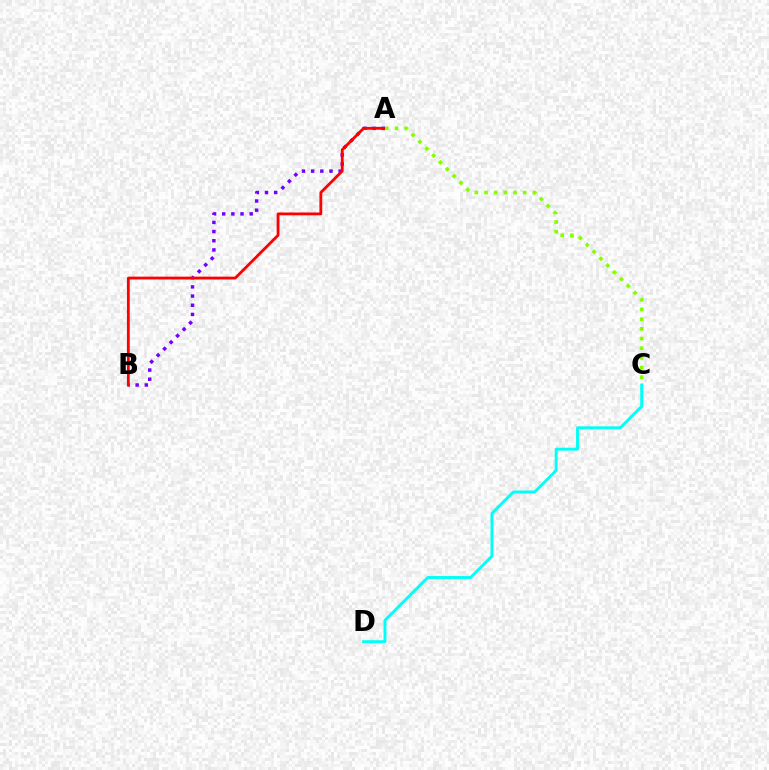{('A', 'B'): [{'color': '#7200ff', 'line_style': 'dotted', 'thickness': 2.49}, {'color': '#ff0000', 'line_style': 'solid', 'thickness': 2.02}], ('A', 'C'): [{'color': '#84ff00', 'line_style': 'dotted', 'thickness': 2.63}], ('C', 'D'): [{'color': '#00fff6', 'line_style': 'solid', 'thickness': 2.08}]}